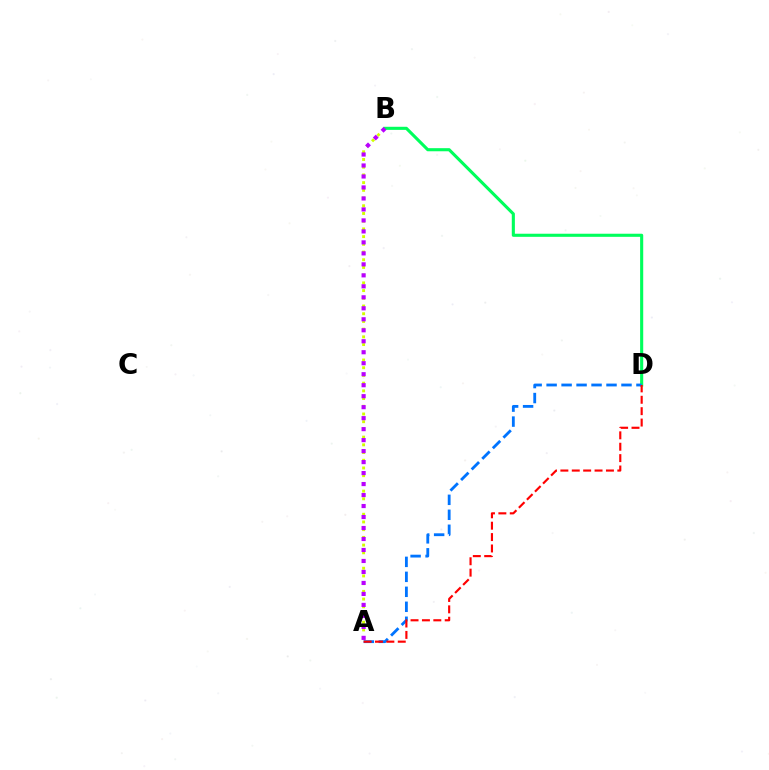{('A', 'B'): [{'color': '#d1ff00', 'line_style': 'dotted', 'thickness': 2.1}, {'color': '#b900ff', 'line_style': 'dotted', 'thickness': 2.98}], ('B', 'D'): [{'color': '#00ff5c', 'line_style': 'solid', 'thickness': 2.23}], ('A', 'D'): [{'color': '#0074ff', 'line_style': 'dashed', 'thickness': 2.03}, {'color': '#ff0000', 'line_style': 'dashed', 'thickness': 1.55}]}